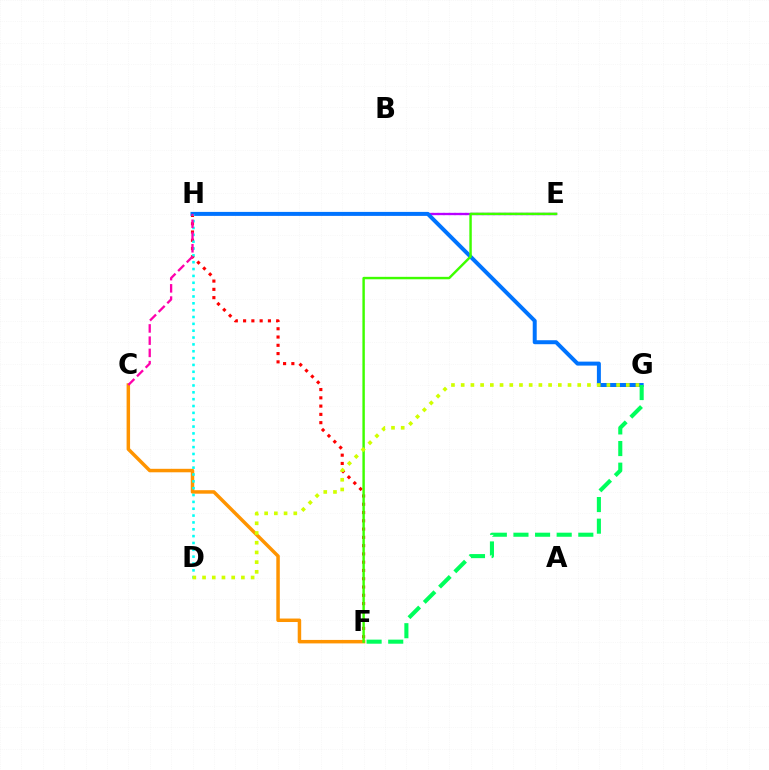{('F', 'H'): [{'color': '#ff0000', 'line_style': 'dotted', 'thickness': 2.25}], ('E', 'H'): [{'color': '#2500ff', 'line_style': 'dotted', 'thickness': 1.51}, {'color': '#b900ff', 'line_style': 'solid', 'thickness': 1.66}], ('C', 'F'): [{'color': '#ff9400', 'line_style': 'solid', 'thickness': 2.51}], ('G', 'H'): [{'color': '#0074ff', 'line_style': 'solid', 'thickness': 2.87}], ('E', 'F'): [{'color': '#3dff00', 'line_style': 'solid', 'thickness': 1.75}], ('D', 'H'): [{'color': '#00fff6', 'line_style': 'dotted', 'thickness': 1.86}], ('C', 'H'): [{'color': '#ff00ac', 'line_style': 'dashed', 'thickness': 1.66}], ('D', 'G'): [{'color': '#d1ff00', 'line_style': 'dotted', 'thickness': 2.64}], ('F', 'G'): [{'color': '#00ff5c', 'line_style': 'dashed', 'thickness': 2.94}]}